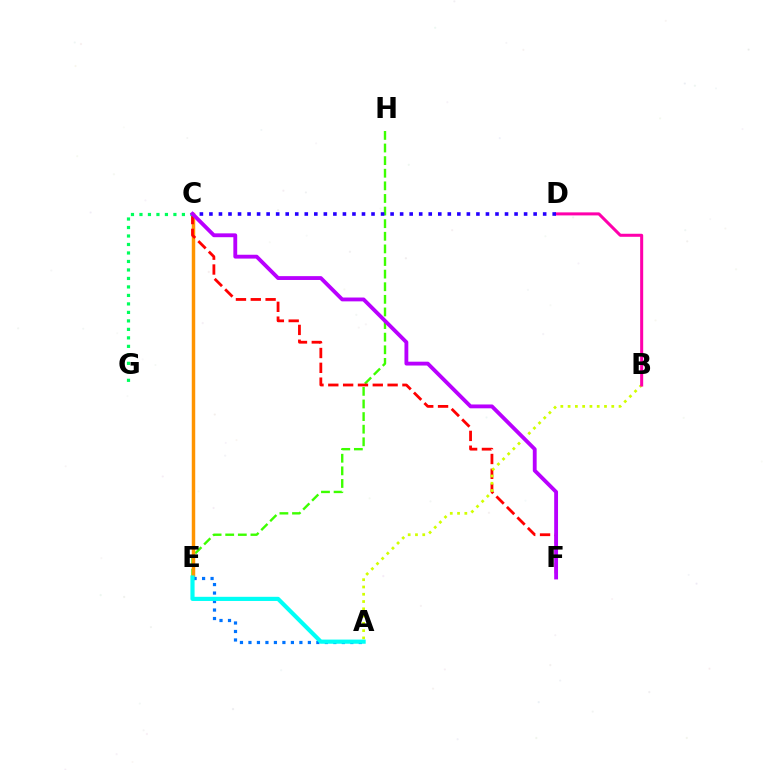{('E', 'H'): [{'color': '#3dff00', 'line_style': 'dashed', 'thickness': 1.71}], ('C', 'E'): [{'color': '#ff9400', 'line_style': 'solid', 'thickness': 2.49}], ('C', 'F'): [{'color': '#ff0000', 'line_style': 'dashed', 'thickness': 2.01}, {'color': '#b900ff', 'line_style': 'solid', 'thickness': 2.77}], ('C', 'G'): [{'color': '#00ff5c', 'line_style': 'dotted', 'thickness': 2.31}], ('A', 'B'): [{'color': '#d1ff00', 'line_style': 'dotted', 'thickness': 1.98}], ('B', 'D'): [{'color': '#ff00ac', 'line_style': 'solid', 'thickness': 2.18}], ('C', 'D'): [{'color': '#2500ff', 'line_style': 'dotted', 'thickness': 2.59}], ('A', 'E'): [{'color': '#0074ff', 'line_style': 'dotted', 'thickness': 2.31}, {'color': '#00fff6', 'line_style': 'solid', 'thickness': 2.99}]}